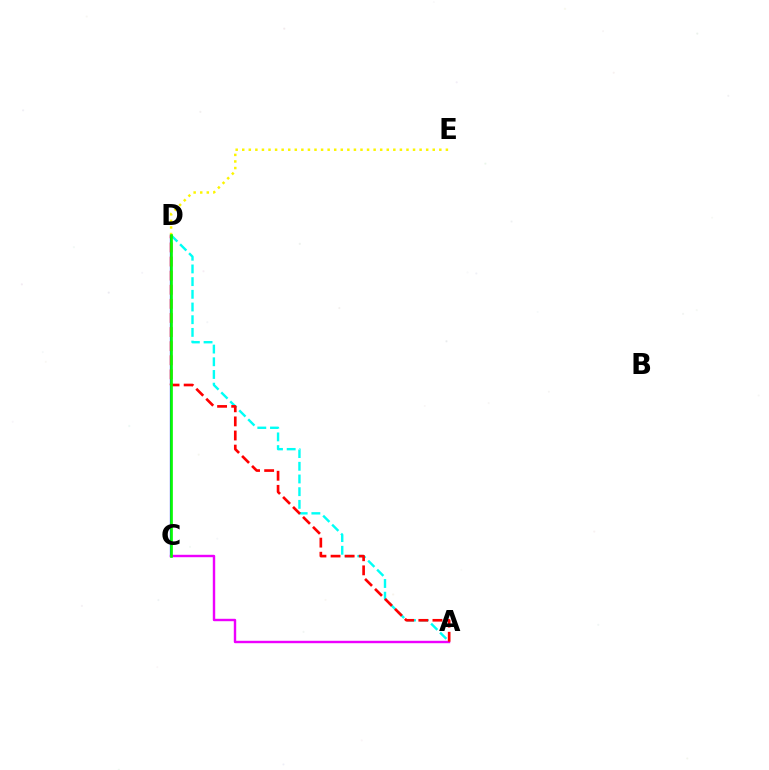{('C', 'D'): [{'color': '#0010ff', 'line_style': 'solid', 'thickness': 1.61}, {'color': '#08ff00', 'line_style': 'solid', 'thickness': 1.91}], ('A', 'D'): [{'color': '#00fff6', 'line_style': 'dashed', 'thickness': 1.72}, {'color': '#ff0000', 'line_style': 'dashed', 'thickness': 1.92}], ('A', 'C'): [{'color': '#ee00ff', 'line_style': 'solid', 'thickness': 1.74}], ('D', 'E'): [{'color': '#fcf500', 'line_style': 'dotted', 'thickness': 1.78}]}